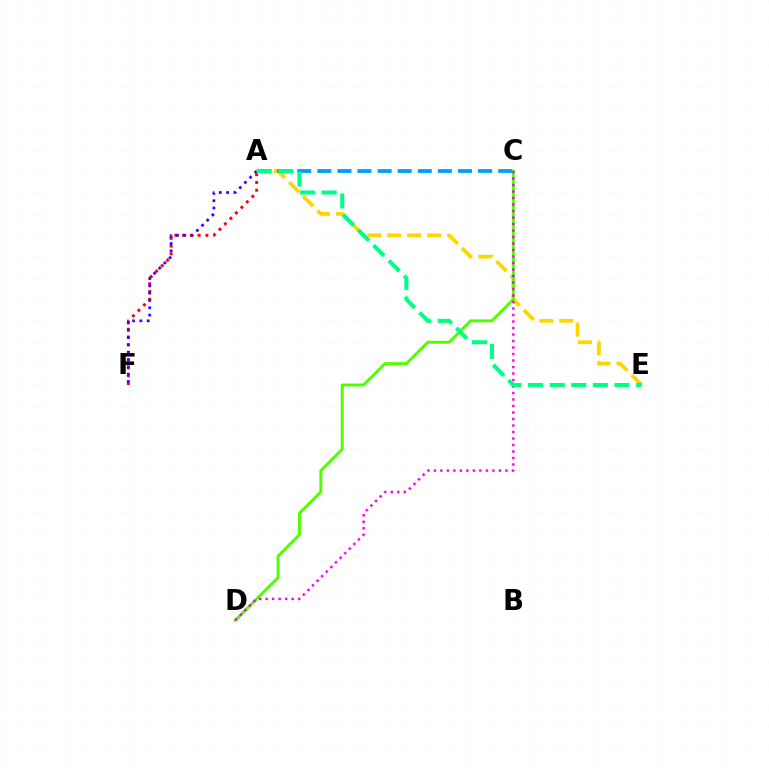{('A', 'F'): [{'color': '#ff0000', 'line_style': 'dotted', 'thickness': 2.11}, {'color': '#3700ff', 'line_style': 'dotted', 'thickness': 1.99}], ('A', 'E'): [{'color': '#ffd500', 'line_style': 'dashed', 'thickness': 2.72}, {'color': '#00ff86', 'line_style': 'dashed', 'thickness': 2.93}], ('C', 'D'): [{'color': '#4fff00', 'line_style': 'solid', 'thickness': 2.11}, {'color': '#ff00ed', 'line_style': 'dotted', 'thickness': 1.77}], ('A', 'C'): [{'color': '#009eff', 'line_style': 'dashed', 'thickness': 2.73}]}